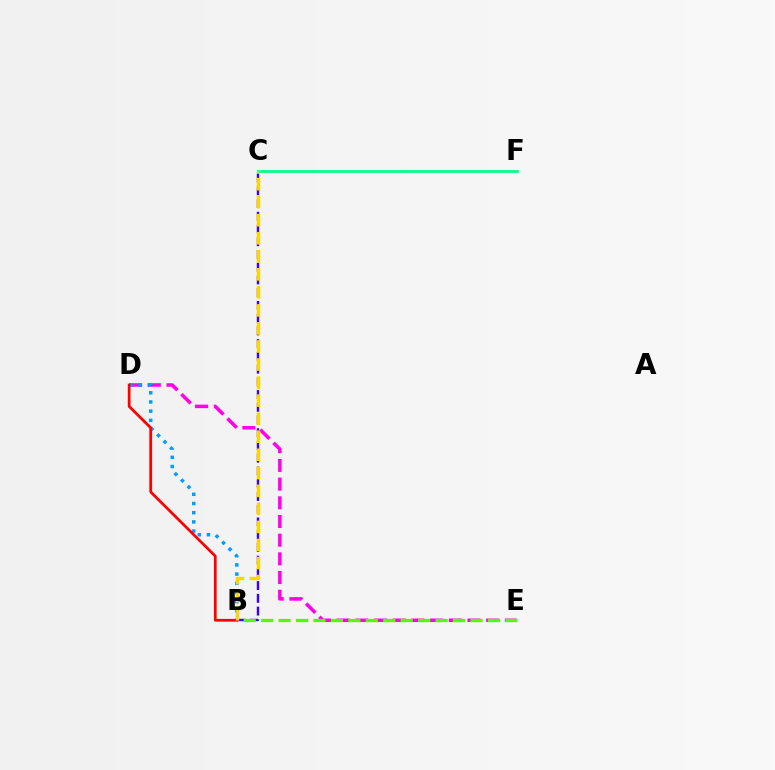{('D', 'E'): [{'color': '#ff00ed', 'line_style': 'dashed', 'thickness': 2.54}], ('C', 'F'): [{'color': '#00ff86', 'line_style': 'solid', 'thickness': 1.99}], ('B', 'D'): [{'color': '#009eff', 'line_style': 'dotted', 'thickness': 2.5}, {'color': '#ff0000', 'line_style': 'solid', 'thickness': 1.98}], ('B', 'C'): [{'color': '#3700ff', 'line_style': 'dashed', 'thickness': 1.73}, {'color': '#ffd500', 'line_style': 'dashed', 'thickness': 2.45}], ('B', 'E'): [{'color': '#4fff00', 'line_style': 'dashed', 'thickness': 2.37}]}